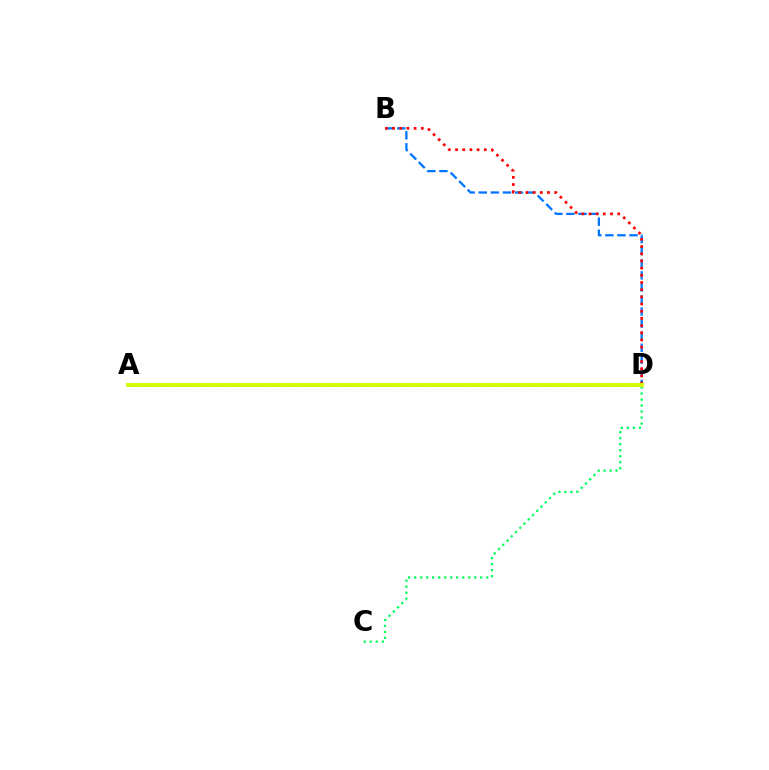{('C', 'D'): [{'color': '#00ff5c', 'line_style': 'dotted', 'thickness': 1.63}], ('B', 'D'): [{'color': '#0074ff', 'line_style': 'dashed', 'thickness': 1.64}, {'color': '#ff0000', 'line_style': 'dotted', 'thickness': 1.95}], ('A', 'D'): [{'color': '#b900ff', 'line_style': 'dashed', 'thickness': 1.94}, {'color': '#d1ff00', 'line_style': 'solid', 'thickness': 2.83}]}